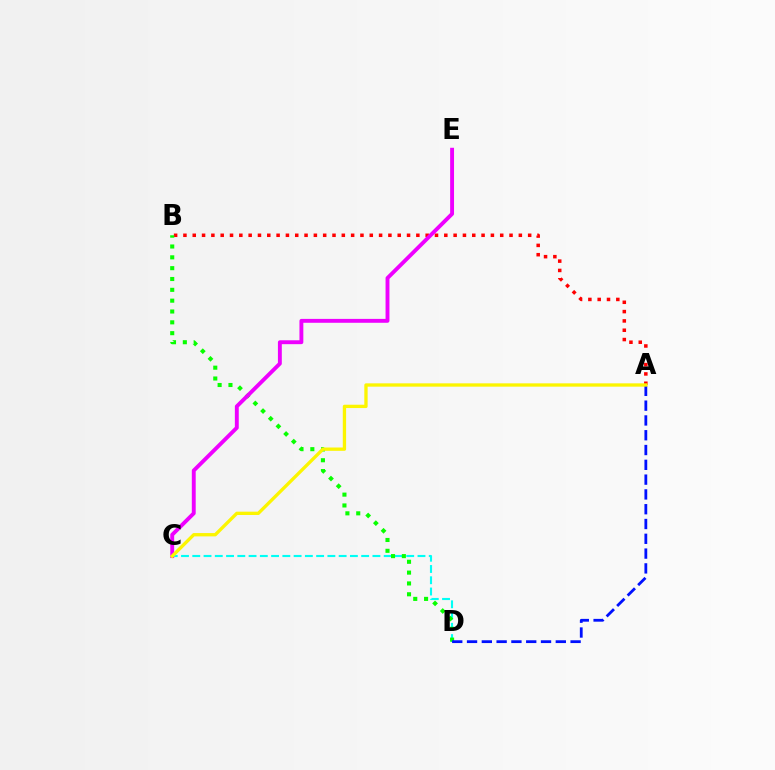{('C', 'D'): [{'color': '#00fff6', 'line_style': 'dashed', 'thickness': 1.53}], ('A', 'B'): [{'color': '#ff0000', 'line_style': 'dotted', 'thickness': 2.53}], ('B', 'D'): [{'color': '#08ff00', 'line_style': 'dotted', 'thickness': 2.94}], ('A', 'D'): [{'color': '#0010ff', 'line_style': 'dashed', 'thickness': 2.01}], ('C', 'E'): [{'color': '#ee00ff', 'line_style': 'solid', 'thickness': 2.8}], ('A', 'C'): [{'color': '#fcf500', 'line_style': 'solid', 'thickness': 2.39}]}